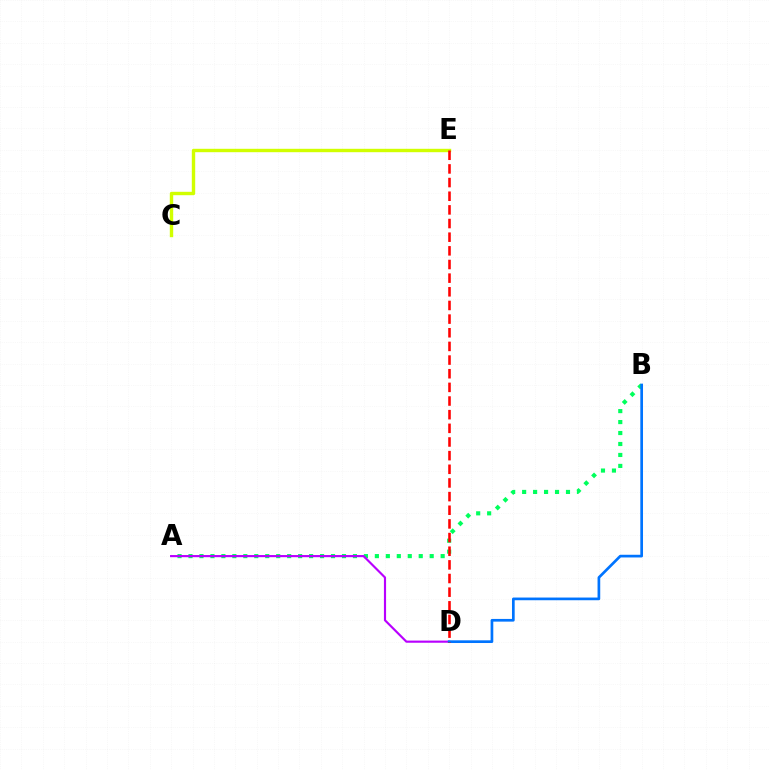{('A', 'B'): [{'color': '#00ff5c', 'line_style': 'dotted', 'thickness': 2.98}], ('C', 'E'): [{'color': '#d1ff00', 'line_style': 'solid', 'thickness': 2.45}], ('A', 'D'): [{'color': '#b900ff', 'line_style': 'solid', 'thickness': 1.55}], ('B', 'D'): [{'color': '#0074ff', 'line_style': 'solid', 'thickness': 1.94}], ('D', 'E'): [{'color': '#ff0000', 'line_style': 'dashed', 'thickness': 1.85}]}